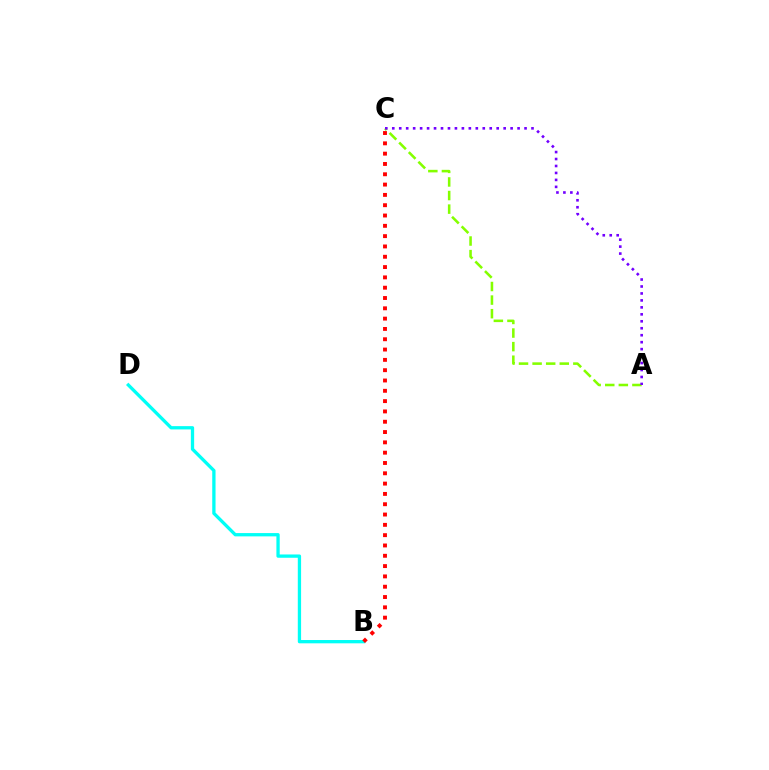{('B', 'D'): [{'color': '#00fff6', 'line_style': 'solid', 'thickness': 2.37}], ('B', 'C'): [{'color': '#ff0000', 'line_style': 'dotted', 'thickness': 2.8}], ('A', 'C'): [{'color': '#84ff00', 'line_style': 'dashed', 'thickness': 1.85}, {'color': '#7200ff', 'line_style': 'dotted', 'thickness': 1.89}]}